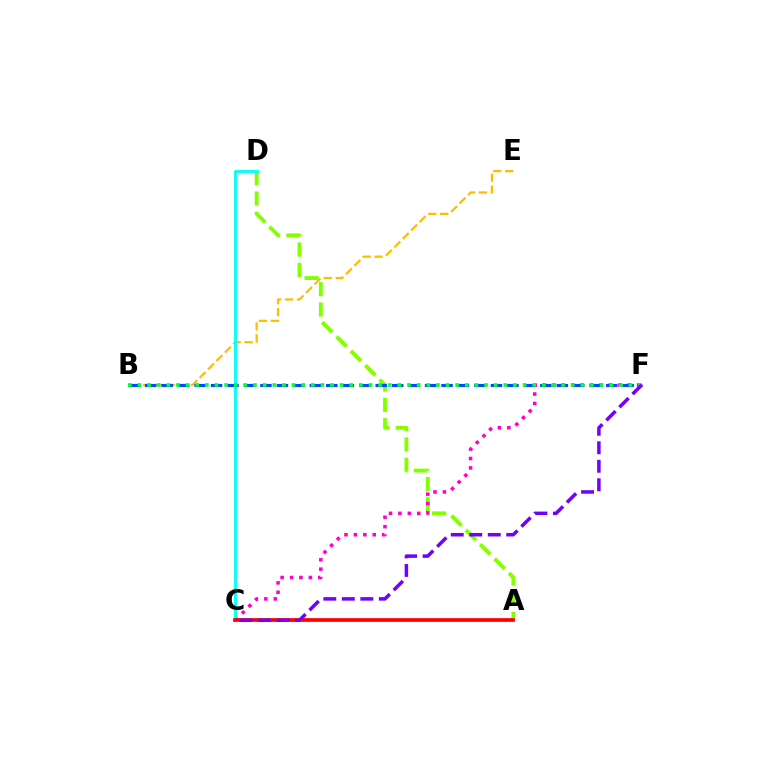{('A', 'D'): [{'color': '#84ff00', 'line_style': 'dashed', 'thickness': 2.76}], ('B', 'E'): [{'color': '#ffbd00', 'line_style': 'dashed', 'thickness': 1.62}], ('C', 'F'): [{'color': '#ff00cf', 'line_style': 'dotted', 'thickness': 2.56}, {'color': '#7200ff', 'line_style': 'dashed', 'thickness': 2.51}], ('C', 'D'): [{'color': '#00fff6', 'line_style': 'solid', 'thickness': 2.03}], ('A', 'C'): [{'color': '#ff0000', 'line_style': 'solid', 'thickness': 2.67}], ('B', 'F'): [{'color': '#004bff', 'line_style': 'dashed', 'thickness': 2.24}, {'color': '#00ff39', 'line_style': 'dotted', 'thickness': 2.62}]}